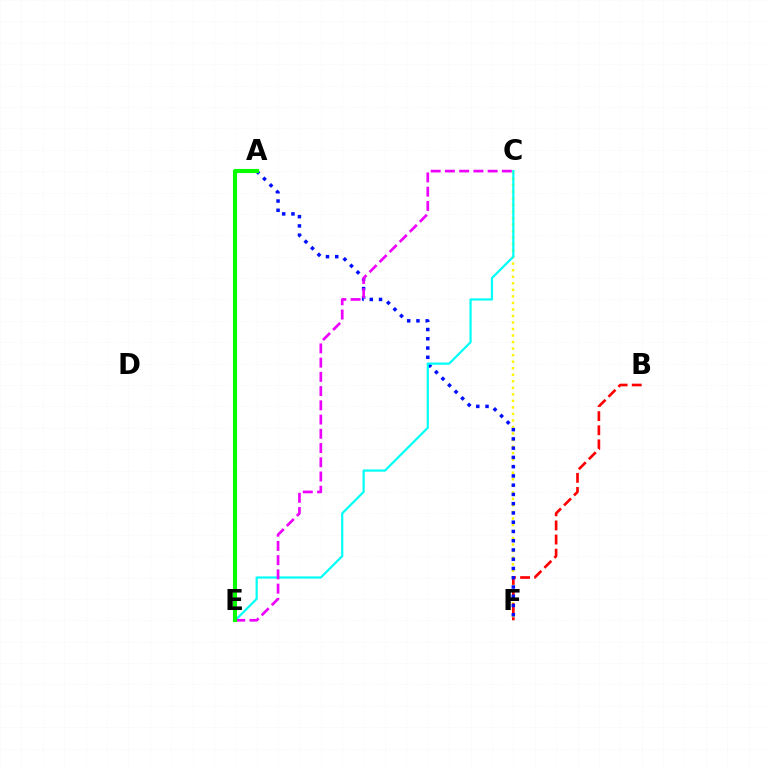{('C', 'F'): [{'color': '#fcf500', 'line_style': 'dotted', 'thickness': 1.77}], ('B', 'F'): [{'color': '#ff0000', 'line_style': 'dashed', 'thickness': 1.92}], ('A', 'F'): [{'color': '#0010ff', 'line_style': 'dotted', 'thickness': 2.51}], ('C', 'E'): [{'color': '#00fff6', 'line_style': 'solid', 'thickness': 1.59}, {'color': '#ee00ff', 'line_style': 'dashed', 'thickness': 1.93}], ('A', 'E'): [{'color': '#08ff00', 'line_style': 'solid', 'thickness': 2.95}]}